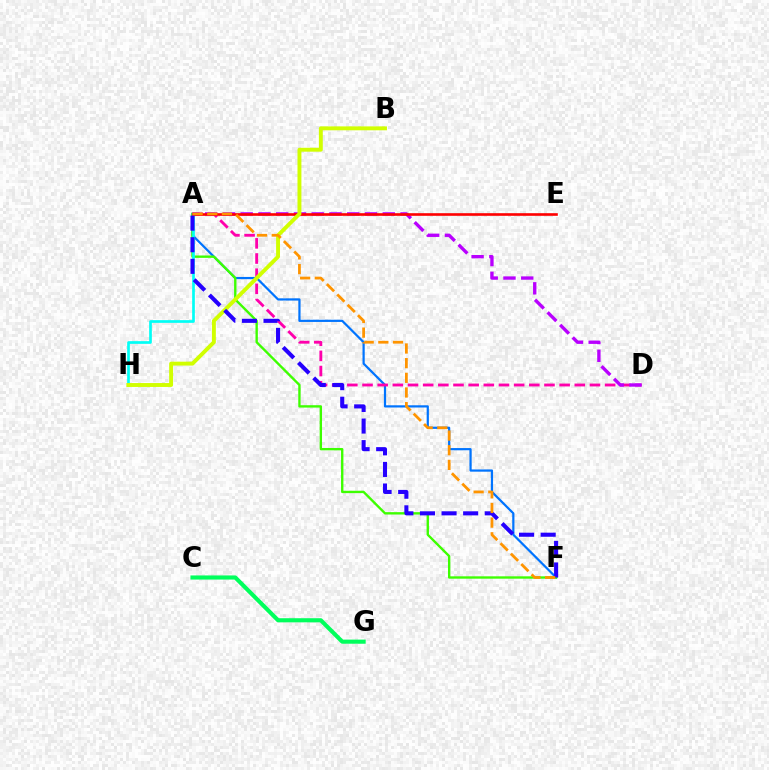{('A', 'F'): [{'color': '#0074ff', 'line_style': 'solid', 'thickness': 1.6}, {'color': '#3dff00', 'line_style': 'solid', 'thickness': 1.71}, {'color': '#2500ff', 'line_style': 'dashed', 'thickness': 2.93}, {'color': '#ff9400', 'line_style': 'dashed', 'thickness': 1.99}], ('A', 'D'): [{'color': '#ff00ac', 'line_style': 'dashed', 'thickness': 2.06}, {'color': '#b900ff', 'line_style': 'dashed', 'thickness': 2.41}], ('A', 'H'): [{'color': '#00fff6', 'line_style': 'solid', 'thickness': 1.93}], ('C', 'G'): [{'color': '#00ff5c', 'line_style': 'solid', 'thickness': 2.97}], ('A', 'E'): [{'color': '#ff0000', 'line_style': 'solid', 'thickness': 1.89}], ('B', 'H'): [{'color': '#d1ff00', 'line_style': 'solid', 'thickness': 2.81}]}